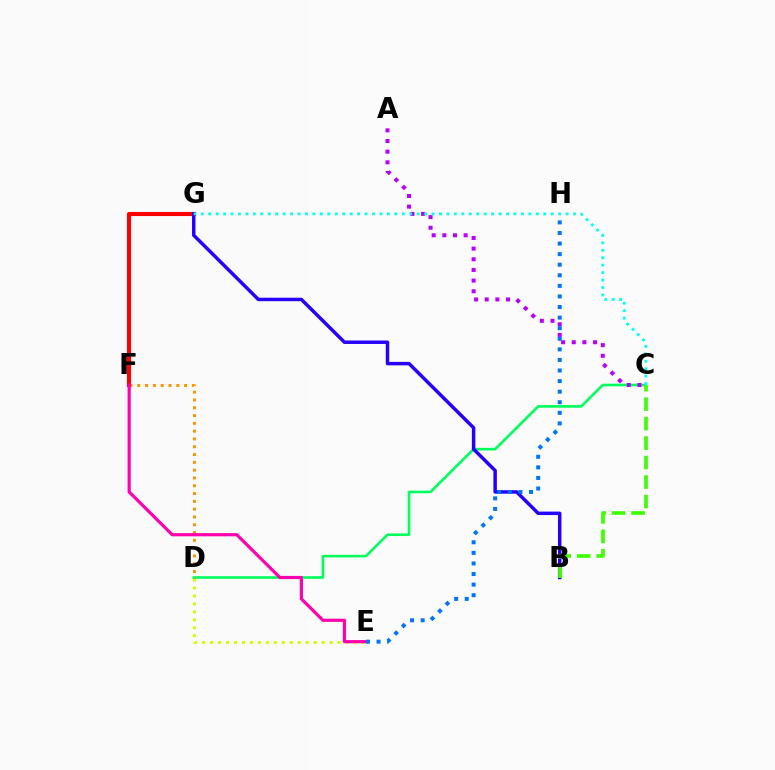{('D', 'E'): [{'color': '#d1ff00', 'line_style': 'dotted', 'thickness': 2.16}], ('C', 'D'): [{'color': '#00ff5c', 'line_style': 'solid', 'thickness': 1.89}], ('D', 'F'): [{'color': '#ff9400', 'line_style': 'dotted', 'thickness': 2.12}], ('F', 'G'): [{'color': '#ff0000', 'line_style': 'solid', 'thickness': 2.95}], ('B', 'G'): [{'color': '#2500ff', 'line_style': 'solid', 'thickness': 2.5}], ('B', 'C'): [{'color': '#3dff00', 'line_style': 'dashed', 'thickness': 2.64}], ('A', 'C'): [{'color': '#b900ff', 'line_style': 'dotted', 'thickness': 2.9}], ('E', 'F'): [{'color': '#ff00ac', 'line_style': 'solid', 'thickness': 2.29}], ('C', 'G'): [{'color': '#00fff6', 'line_style': 'dotted', 'thickness': 2.02}], ('E', 'H'): [{'color': '#0074ff', 'line_style': 'dotted', 'thickness': 2.87}]}